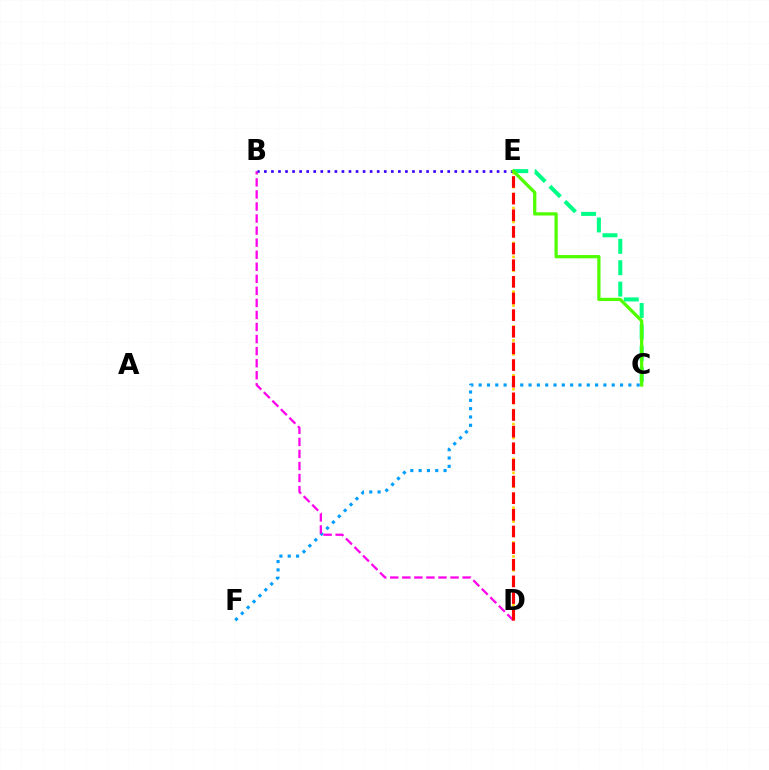{('C', 'E'): [{'color': '#00ff86', 'line_style': 'dashed', 'thickness': 2.9}, {'color': '#4fff00', 'line_style': 'solid', 'thickness': 2.35}], ('D', 'E'): [{'color': '#ffd500', 'line_style': 'dotted', 'thickness': 1.89}, {'color': '#ff0000', 'line_style': 'dashed', 'thickness': 2.26}], ('C', 'F'): [{'color': '#009eff', 'line_style': 'dotted', 'thickness': 2.26}], ('B', 'D'): [{'color': '#ff00ed', 'line_style': 'dashed', 'thickness': 1.64}], ('B', 'E'): [{'color': '#3700ff', 'line_style': 'dotted', 'thickness': 1.92}]}